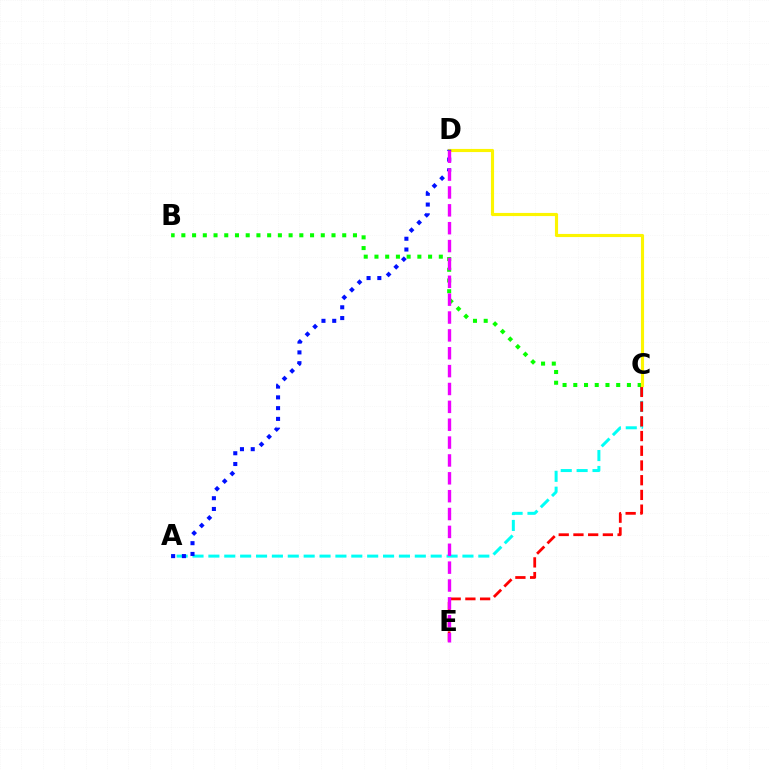{('A', 'C'): [{'color': '#00fff6', 'line_style': 'dashed', 'thickness': 2.16}], ('B', 'C'): [{'color': '#08ff00', 'line_style': 'dotted', 'thickness': 2.91}], ('C', 'E'): [{'color': '#ff0000', 'line_style': 'dashed', 'thickness': 2.0}], ('C', 'D'): [{'color': '#fcf500', 'line_style': 'solid', 'thickness': 2.25}], ('A', 'D'): [{'color': '#0010ff', 'line_style': 'dotted', 'thickness': 2.92}], ('D', 'E'): [{'color': '#ee00ff', 'line_style': 'dashed', 'thickness': 2.43}]}